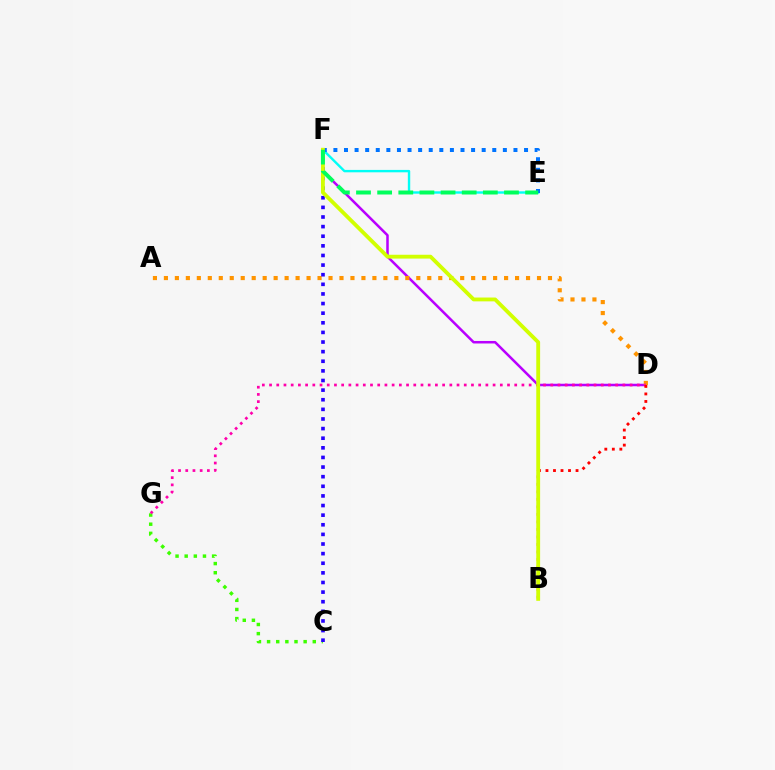{('E', 'F'): [{'color': '#00fff6', 'line_style': 'solid', 'thickness': 1.72}, {'color': '#0074ff', 'line_style': 'dotted', 'thickness': 2.88}, {'color': '#00ff5c', 'line_style': 'dashed', 'thickness': 2.87}], ('D', 'F'): [{'color': '#b900ff', 'line_style': 'solid', 'thickness': 1.81}], ('A', 'D'): [{'color': '#ff9400', 'line_style': 'dotted', 'thickness': 2.98}], ('C', 'G'): [{'color': '#3dff00', 'line_style': 'dotted', 'thickness': 2.48}], ('D', 'G'): [{'color': '#ff00ac', 'line_style': 'dotted', 'thickness': 1.96}], ('B', 'D'): [{'color': '#ff0000', 'line_style': 'dotted', 'thickness': 2.04}], ('C', 'F'): [{'color': '#2500ff', 'line_style': 'dotted', 'thickness': 2.61}], ('B', 'F'): [{'color': '#d1ff00', 'line_style': 'solid', 'thickness': 2.76}]}